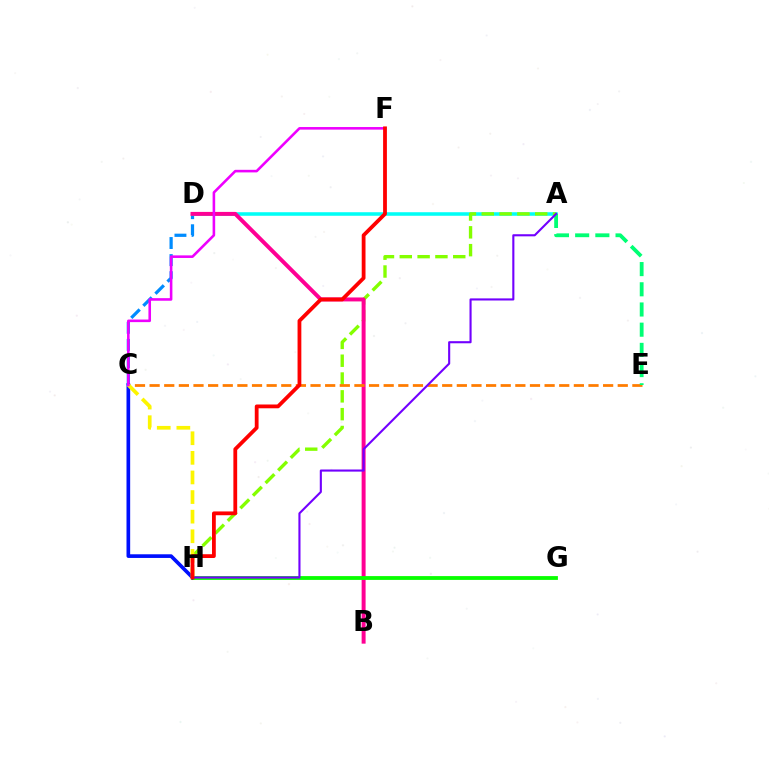{('C', 'D'): [{'color': '#008cff', 'line_style': 'dashed', 'thickness': 2.32}], ('A', 'D'): [{'color': '#00fff6', 'line_style': 'solid', 'thickness': 2.56}], ('A', 'H'): [{'color': '#84ff00', 'line_style': 'dashed', 'thickness': 2.42}, {'color': '#7200ff', 'line_style': 'solid', 'thickness': 1.52}], ('B', 'D'): [{'color': '#ff0094', 'line_style': 'solid', 'thickness': 2.85}], ('G', 'H'): [{'color': '#08ff00', 'line_style': 'solid', 'thickness': 2.75}], ('C', 'E'): [{'color': '#ff7c00', 'line_style': 'dashed', 'thickness': 1.99}], ('C', 'H'): [{'color': '#0010ff', 'line_style': 'solid', 'thickness': 2.64}, {'color': '#fcf500', 'line_style': 'dashed', 'thickness': 2.66}], ('C', 'F'): [{'color': '#ee00ff', 'line_style': 'solid', 'thickness': 1.86}], ('A', 'E'): [{'color': '#00ff74', 'line_style': 'dashed', 'thickness': 2.74}], ('F', 'H'): [{'color': '#ff0000', 'line_style': 'solid', 'thickness': 2.73}]}